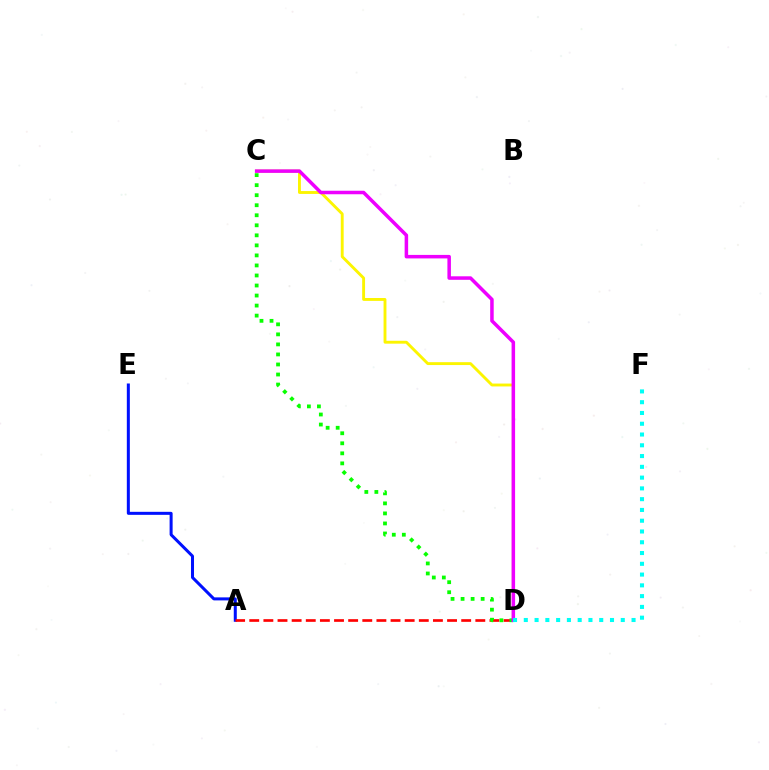{('A', 'E'): [{'color': '#0010ff', 'line_style': 'solid', 'thickness': 2.17}], ('C', 'D'): [{'color': '#fcf500', 'line_style': 'solid', 'thickness': 2.07}, {'color': '#08ff00', 'line_style': 'dotted', 'thickness': 2.73}, {'color': '#ee00ff', 'line_style': 'solid', 'thickness': 2.53}], ('A', 'D'): [{'color': '#ff0000', 'line_style': 'dashed', 'thickness': 1.92}], ('D', 'F'): [{'color': '#00fff6', 'line_style': 'dotted', 'thickness': 2.93}]}